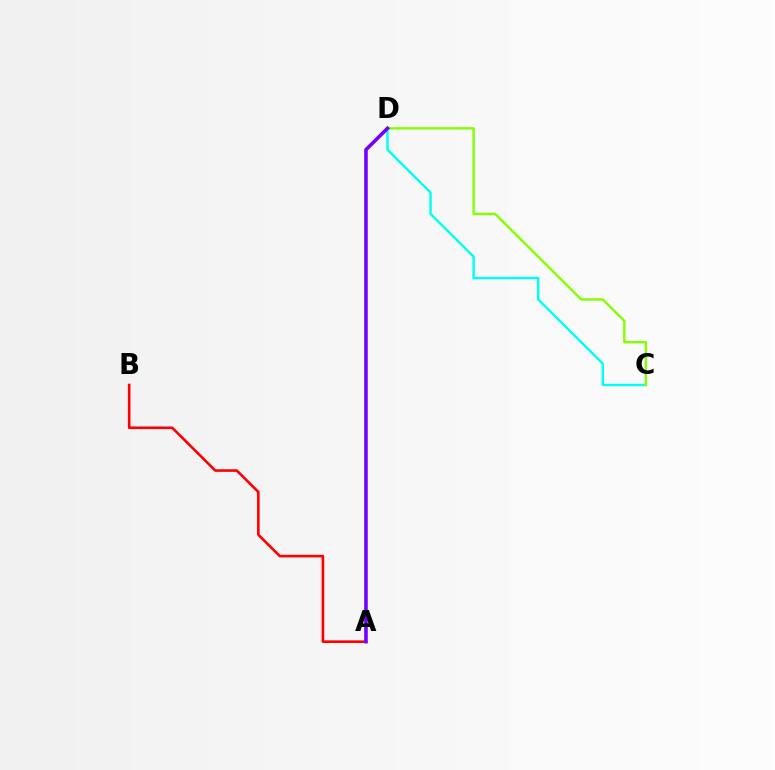{('A', 'B'): [{'color': '#ff0000', 'line_style': 'solid', 'thickness': 1.88}], ('C', 'D'): [{'color': '#00fff6', 'line_style': 'solid', 'thickness': 1.75}, {'color': '#84ff00', 'line_style': 'solid', 'thickness': 1.73}], ('A', 'D'): [{'color': '#7200ff', 'line_style': 'solid', 'thickness': 2.57}]}